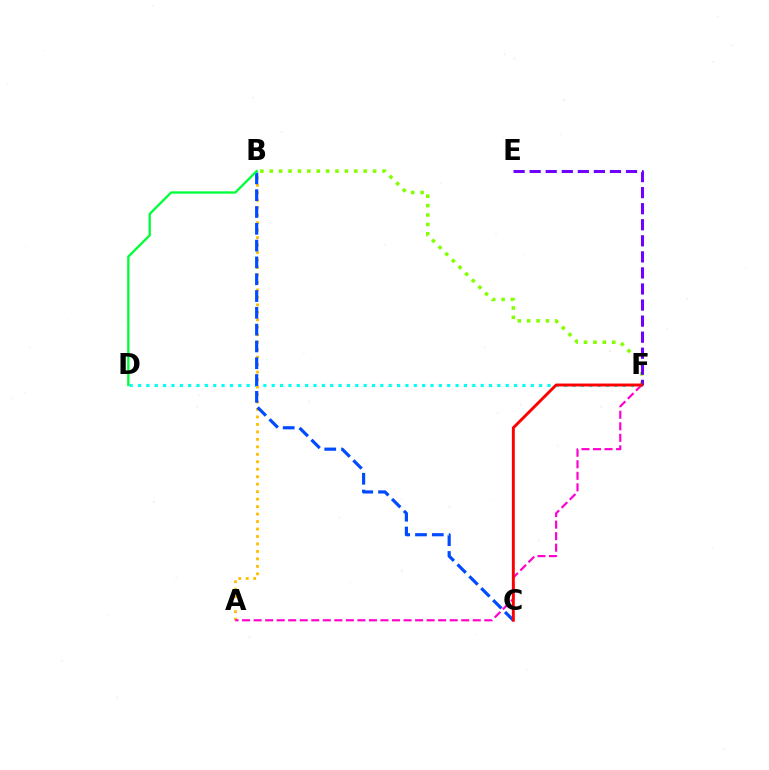{('D', 'F'): [{'color': '#00fff6', 'line_style': 'dotted', 'thickness': 2.27}], ('A', 'B'): [{'color': '#ffbd00', 'line_style': 'dotted', 'thickness': 2.03}], ('A', 'F'): [{'color': '#ff00cf', 'line_style': 'dashed', 'thickness': 1.57}], ('B', 'C'): [{'color': '#004bff', 'line_style': 'dashed', 'thickness': 2.28}], ('B', 'F'): [{'color': '#84ff00', 'line_style': 'dotted', 'thickness': 2.55}], ('B', 'D'): [{'color': '#00ff39', 'line_style': 'solid', 'thickness': 1.67}], ('E', 'F'): [{'color': '#7200ff', 'line_style': 'dashed', 'thickness': 2.18}], ('C', 'F'): [{'color': '#ff0000', 'line_style': 'solid', 'thickness': 2.1}]}